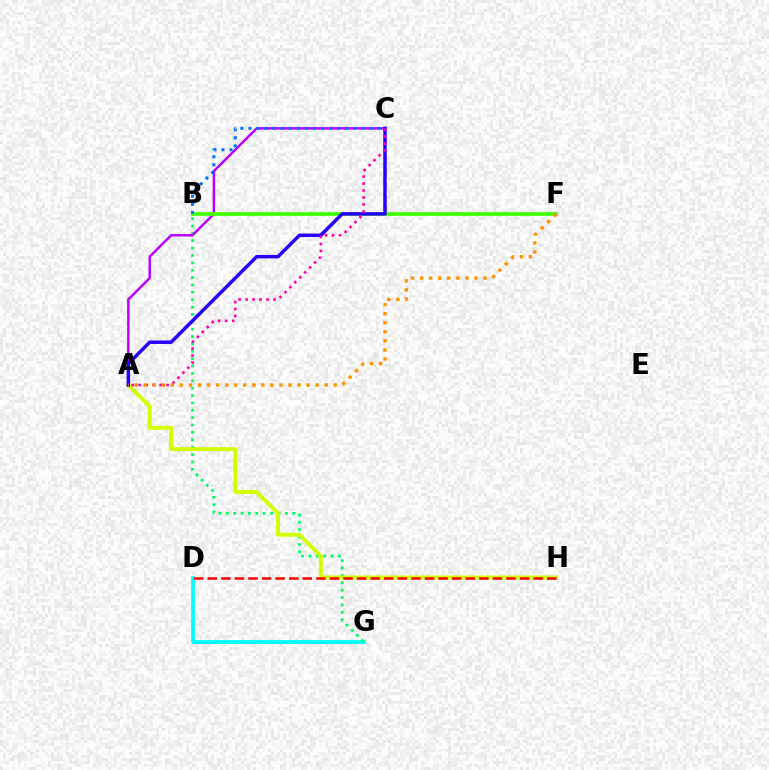{('D', 'G'): [{'color': '#00fff6', 'line_style': 'solid', 'thickness': 2.68}], ('B', 'G'): [{'color': '#00ff5c', 'line_style': 'dotted', 'thickness': 2.0}], ('A', 'C'): [{'color': '#b900ff', 'line_style': 'solid', 'thickness': 1.77}, {'color': '#2500ff', 'line_style': 'solid', 'thickness': 2.51}, {'color': '#ff00ac', 'line_style': 'dotted', 'thickness': 1.9}], ('B', 'F'): [{'color': '#3dff00', 'line_style': 'solid', 'thickness': 2.62}], ('A', 'H'): [{'color': '#d1ff00', 'line_style': 'solid', 'thickness': 2.82}], ('B', 'C'): [{'color': '#0074ff', 'line_style': 'dotted', 'thickness': 2.19}], ('D', 'H'): [{'color': '#ff0000', 'line_style': 'dashed', 'thickness': 1.84}], ('A', 'F'): [{'color': '#ff9400', 'line_style': 'dotted', 'thickness': 2.46}]}